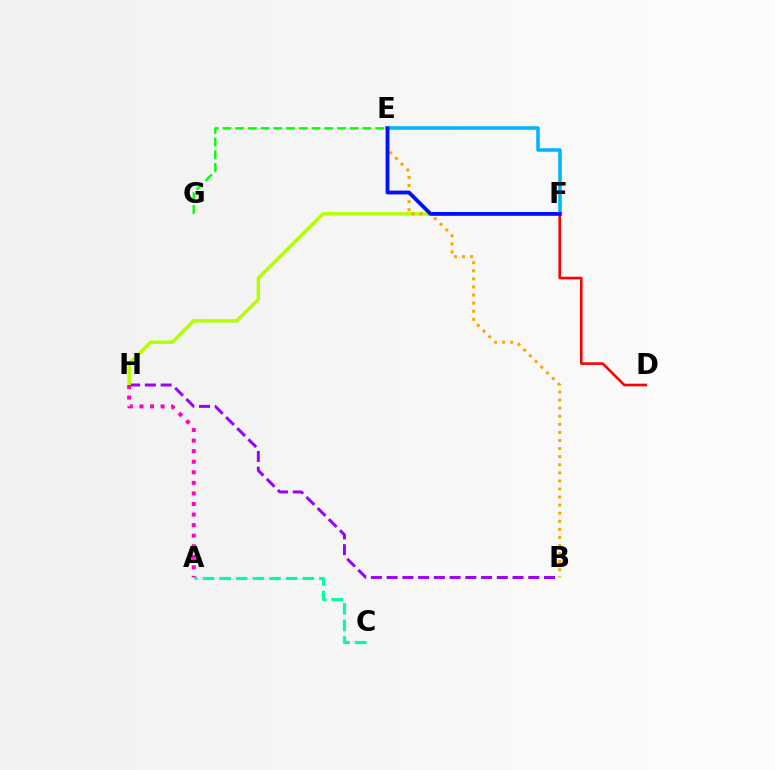{('A', 'C'): [{'color': '#00ff9d', 'line_style': 'dashed', 'thickness': 2.26}], ('B', 'H'): [{'color': '#9b00ff', 'line_style': 'dashed', 'thickness': 2.14}], ('F', 'H'): [{'color': '#b3ff00', 'line_style': 'solid', 'thickness': 2.49}], ('B', 'E'): [{'color': '#ffa500', 'line_style': 'dotted', 'thickness': 2.19}], ('D', 'F'): [{'color': '#ff0000', 'line_style': 'solid', 'thickness': 1.88}], ('E', 'F'): [{'color': '#00b5ff', 'line_style': 'solid', 'thickness': 2.55}, {'color': '#0010ff', 'line_style': 'solid', 'thickness': 2.75}], ('E', 'G'): [{'color': '#08ff00', 'line_style': 'dashed', 'thickness': 1.73}], ('A', 'H'): [{'color': '#ff00bd', 'line_style': 'dotted', 'thickness': 2.87}]}